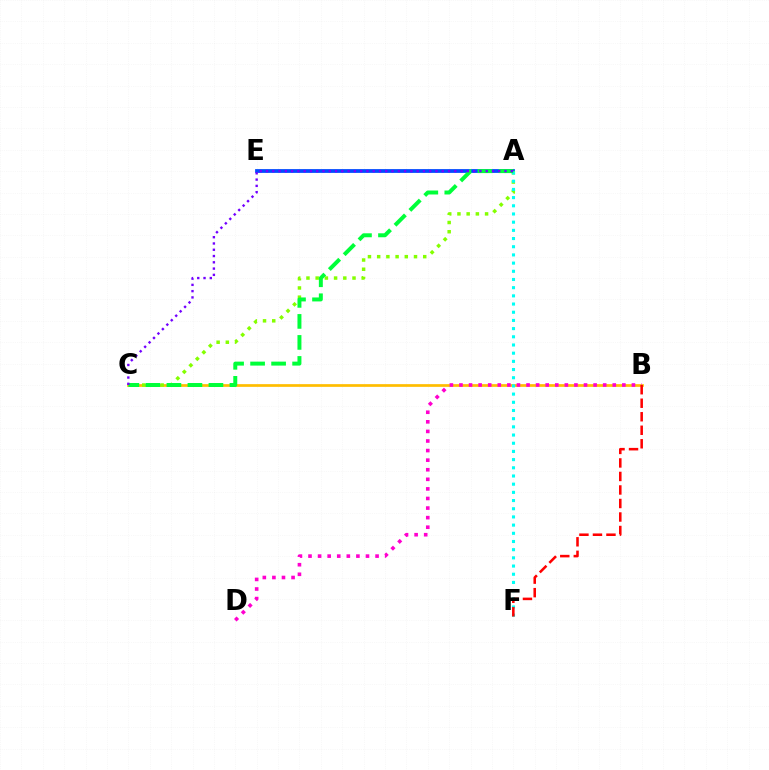{('B', 'C'): [{'color': '#ffbd00', 'line_style': 'solid', 'thickness': 1.95}], ('A', 'E'): [{'color': '#004bff', 'line_style': 'solid', 'thickness': 2.72}], ('A', 'C'): [{'color': '#84ff00', 'line_style': 'dotted', 'thickness': 2.5}, {'color': '#00ff39', 'line_style': 'dashed', 'thickness': 2.85}, {'color': '#7200ff', 'line_style': 'dotted', 'thickness': 1.71}], ('A', 'F'): [{'color': '#00fff6', 'line_style': 'dotted', 'thickness': 2.22}], ('B', 'D'): [{'color': '#ff00cf', 'line_style': 'dotted', 'thickness': 2.6}], ('B', 'F'): [{'color': '#ff0000', 'line_style': 'dashed', 'thickness': 1.84}]}